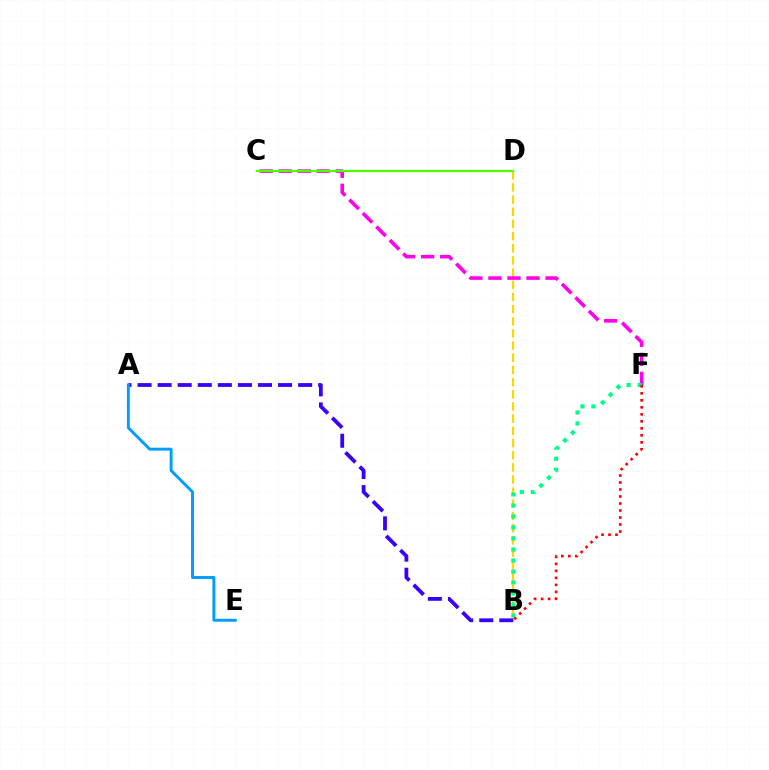{('B', 'D'): [{'color': '#ffd500', 'line_style': 'dashed', 'thickness': 1.65}], ('A', 'B'): [{'color': '#3700ff', 'line_style': 'dashed', 'thickness': 2.73}], ('A', 'E'): [{'color': '#009eff', 'line_style': 'solid', 'thickness': 2.11}], ('C', 'F'): [{'color': '#ff00ed', 'line_style': 'dashed', 'thickness': 2.59}], ('B', 'F'): [{'color': '#00ff86', 'line_style': 'dotted', 'thickness': 2.99}, {'color': '#ff0000', 'line_style': 'dotted', 'thickness': 1.9}], ('C', 'D'): [{'color': '#4fff00', 'line_style': 'solid', 'thickness': 1.63}]}